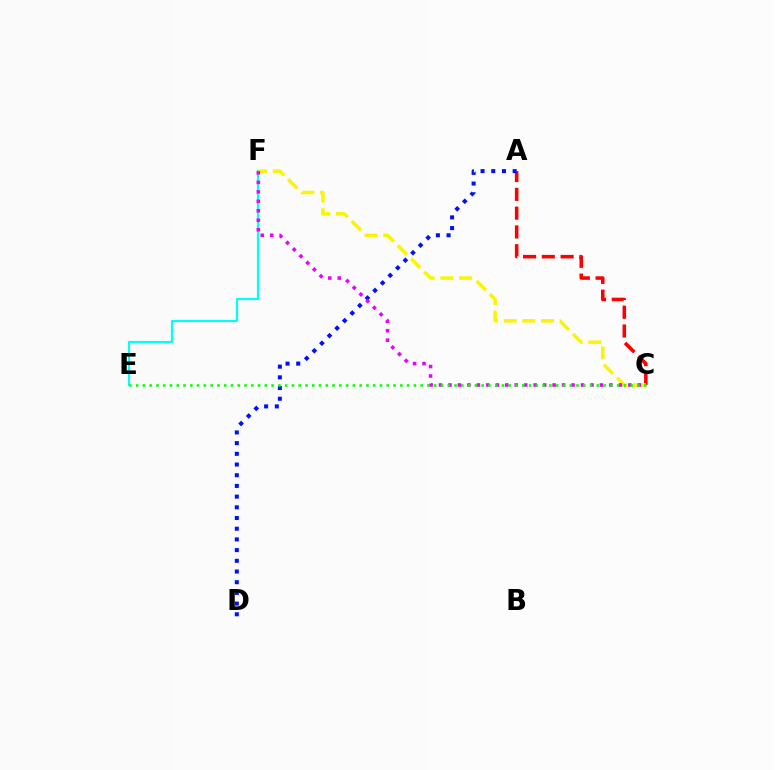{('E', 'F'): [{'color': '#00fff6', 'line_style': 'solid', 'thickness': 1.58}], ('A', 'C'): [{'color': '#ff0000', 'line_style': 'dashed', 'thickness': 2.55}], ('A', 'D'): [{'color': '#0010ff', 'line_style': 'dotted', 'thickness': 2.91}], ('C', 'F'): [{'color': '#fcf500', 'line_style': 'dashed', 'thickness': 2.54}, {'color': '#ee00ff', 'line_style': 'dotted', 'thickness': 2.57}], ('C', 'E'): [{'color': '#08ff00', 'line_style': 'dotted', 'thickness': 1.84}]}